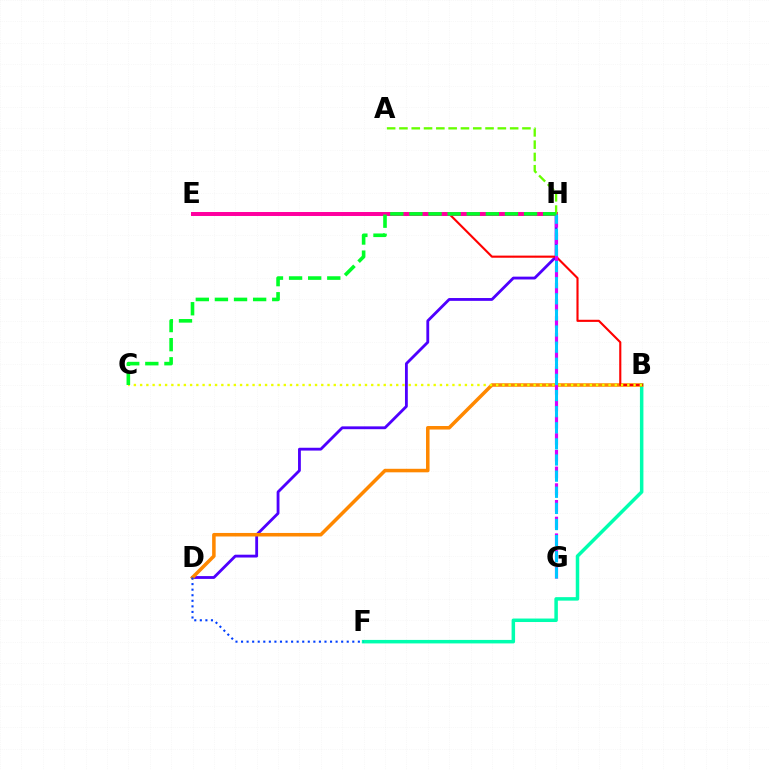{('B', 'F'): [{'color': '#00ffaf', 'line_style': 'solid', 'thickness': 2.51}], ('D', 'H'): [{'color': '#4f00ff', 'line_style': 'solid', 'thickness': 2.03}], ('B', 'D'): [{'color': '#ff8800', 'line_style': 'solid', 'thickness': 2.54}], ('D', 'F'): [{'color': '#003fff', 'line_style': 'dotted', 'thickness': 1.51}], ('B', 'E'): [{'color': '#ff0000', 'line_style': 'solid', 'thickness': 1.53}], ('G', 'H'): [{'color': '#d600ff', 'line_style': 'dashed', 'thickness': 2.27}, {'color': '#00c7ff', 'line_style': 'dashed', 'thickness': 2.19}], ('E', 'H'): [{'color': '#ff00a0', 'line_style': 'solid', 'thickness': 2.86}], ('A', 'H'): [{'color': '#66ff00', 'line_style': 'dashed', 'thickness': 1.67}], ('B', 'C'): [{'color': '#eeff00', 'line_style': 'dotted', 'thickness': 1.7}], ('C', 'H'): [{'color': '#00ff27', 'line_style': 'dashed', 'thickness': 2.6}]}